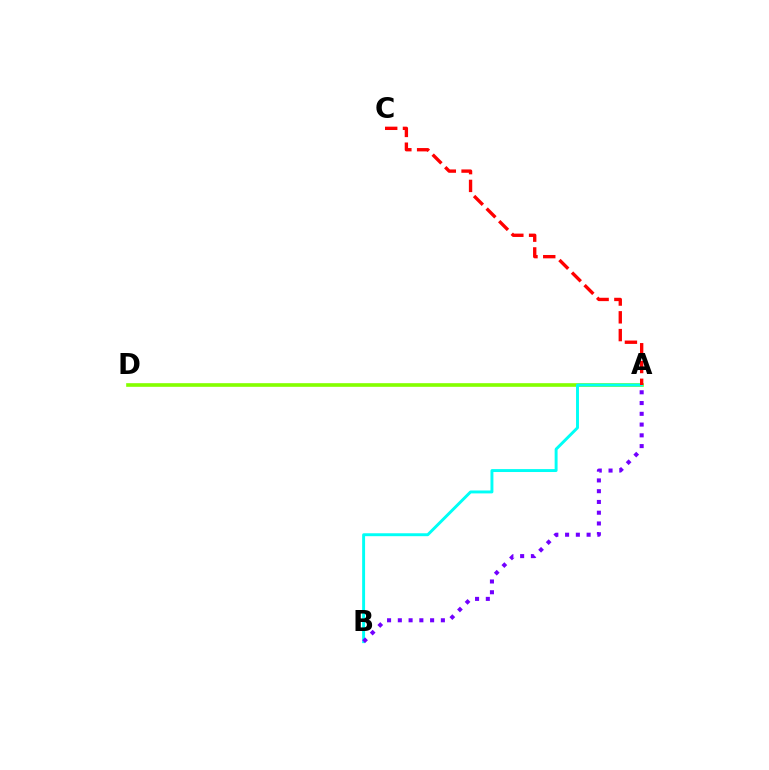{('A', 'D'): [{'color': '#84ff00', 'line_style': 'solid', 'thickness': 2.62}], ('A', 'B'): [{'color': '#00fff6', 'line_style': 'solid', 'thickness': 2.11}, {'color': '#7200ff', 'line_style': 'dotted', 'thickness': 2.92}], ('A', 'C'): [{'color': '#ff0000', 'line_style': 'dashed', 'thickness': 2.41}]}